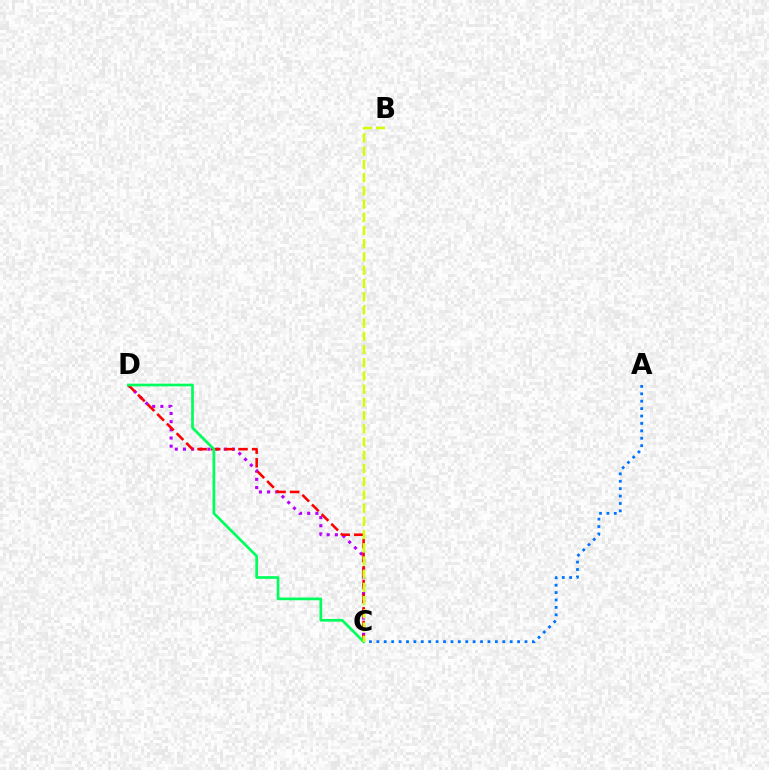{('C', 'D'): [{'color': '#b900ff', 'line_style': 'dotted', 'thickness': 2.22}, {'color': '#ff0000', 'line_style': 'dashed', 'thickness': 1.85}, {'color': '#00ff5c', 'line_style': 'solid', 'thickness': 1.94}], ('A', 'C'): [{'color': '#0074ff', 'line_style': 'dotted', 'thickness': 2.01}], ('B', 'C'): [{'color': '#d1ff00', 'line_style': 'dashed', 'thickness': 1.8}]}